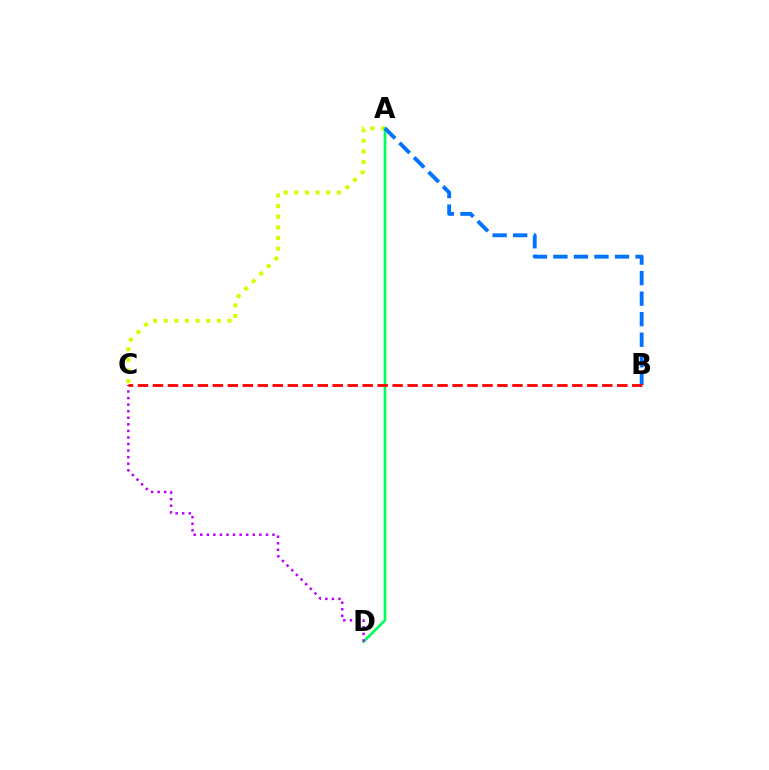{('A', 'C'): [{'color': '#d1ff00', 'line_style': 'dotted', 'thickness': 2.89}], ('A', 'D'): [{'color': '#00ff5c', 'line_style': 'solid', 'thickness': 1.94}], ('C', 'D'): [{'color': '#b900ff', 'line_style': 'dotted', 'thickness': 1.78}], ('A', 'B'): [{'color': '#0074ff', 'line_style': 'dashed', 'thickness': 2.79}], ('B', 'C'): [{'color': '#ff0000', 'line_style': 'dashed', 'thickness': 2.03}]}